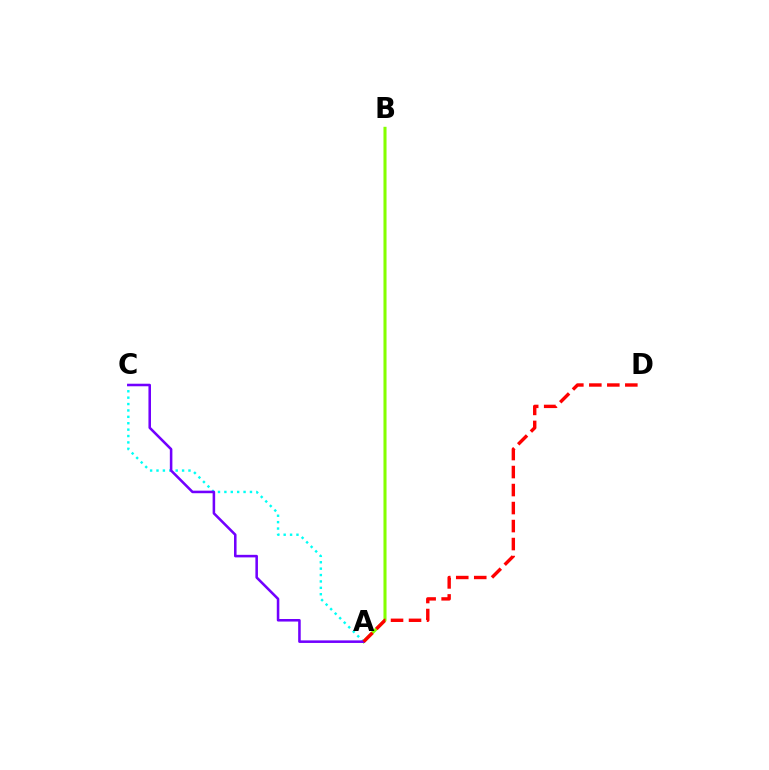{('A', 'B'): [{'color': '#84ff00', 'line_style': 'solid', 'thickness': 2.2}], ('A', 'C'): [{'color': '#00fff6', 'line_style': 'dotted', 'thickness': 1.74}, {'color': '#7200ff', 'line_style': 'solid', 'thickness': 1.84}], ('A', 'D'): [{'color': '#ff0000', 'line_style': 'dashed', 'thickness': 2.45}]}